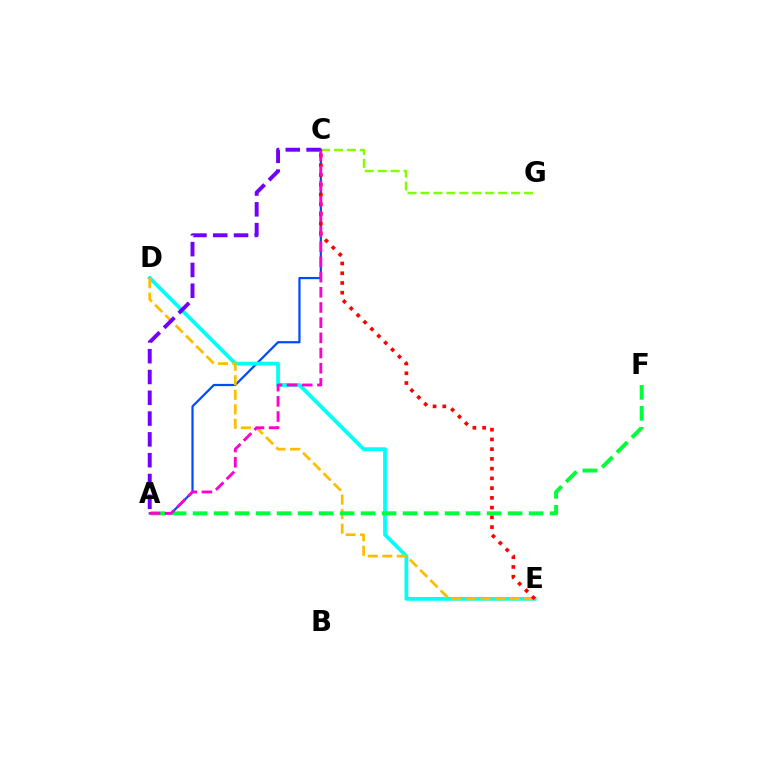{('C', 'G'): [{'color': '#84ff00', 'line_style': 'dashed', 'thickness': 1.76}], ('A', 'C'): [{'color': '#004bff', 'line_style': 'solid', 'thickness': 1.6}, {'color': '#7200ff', 'line_style': 'dashed', 'thickness': 2.83}, {'color': '#ff00cf', 'line_style': 'dashed', 'thickness': 2.06}], ('D', 'E'): [{'color': '#00fff6', 'line_style': 'solid', 'thickness': 2.7}, {'color': '#ffbd00', 'line_style': 'dashed', 'thickness': 1.97}], ('A', 'F'): [{'color': '#00ff39', 'line_style': 'dashed', 'thickness': 2.85}], ('C', 'E'): [{'color': '#ff0000', 'line_style': 'dotted', 'thickness': 2.65}]}